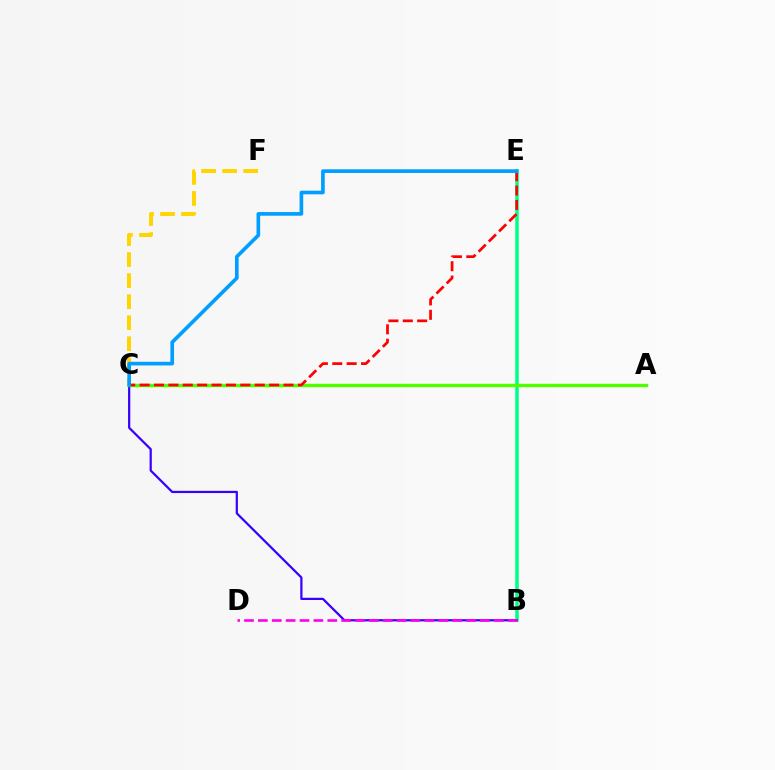{('B', 'E'): [{'color': '#00ff86', 'line_style': 'solid', 'thickness': 2.54}], ('B', 'C'): [{'color': '#3700ff', 'line_style': 'solid', 'thickness': 1.6}], ('A', 'C'): [{'color': '#4fff00', 'line_style': 'solid', 'thickness': 2.44}], ('B', 'D'): [{'color': '#ff00ed', 'line_style': 'dashed', 'thickness': 1.89}], ('C', 'F'): [{'color': '#ffd500', 'line_style': 'dashed', 'thickness': 2.86}], ('C', 'E'): [{'color': '#ff0000', 'line_style': 'dashed', 'thickness': 1.96}, {'color': '#009eff', 'line_style': 'solid', 'thickness': 2.63}]}